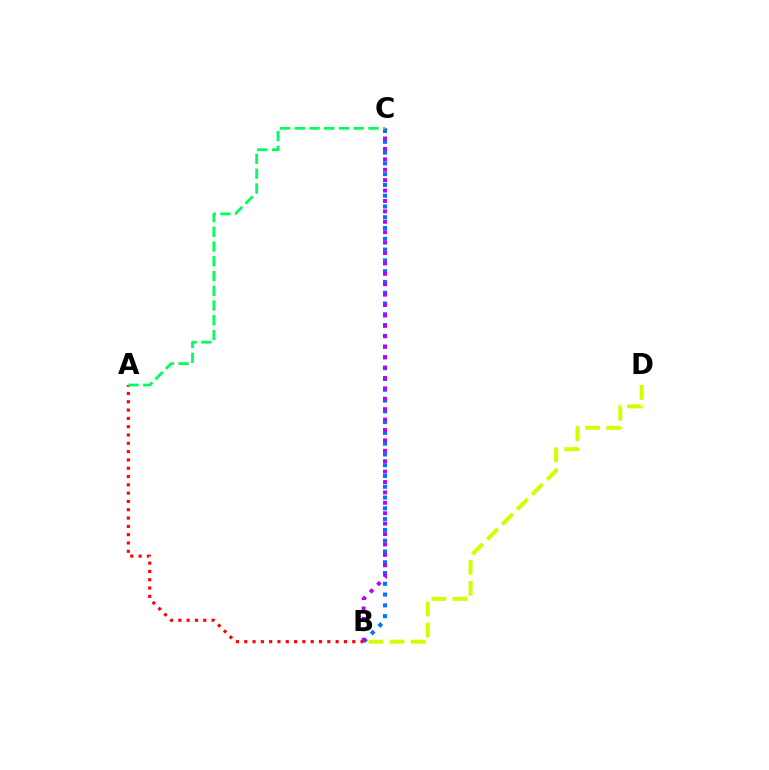{('B', 'C'): [{'color': '#0074ff', 'line_style': 'dotted', 'thickness': 2.93}, {'color': '#b900ff', 'line_style': 'dotted', 'thickness': 2.83}], ('B', 'D'): [{'color': '#d1ff00', 'line_style': 'dashed', 'thickness': 2.87}], ('A', 'B'): [{'color': '#ff0000', 'line_style': 'dotted', 'thickness': 2.26}], ('A', 'C'): [{'color': '#00ff5c', 'line_style': 'dashed', 'thickness': 2.0}]}